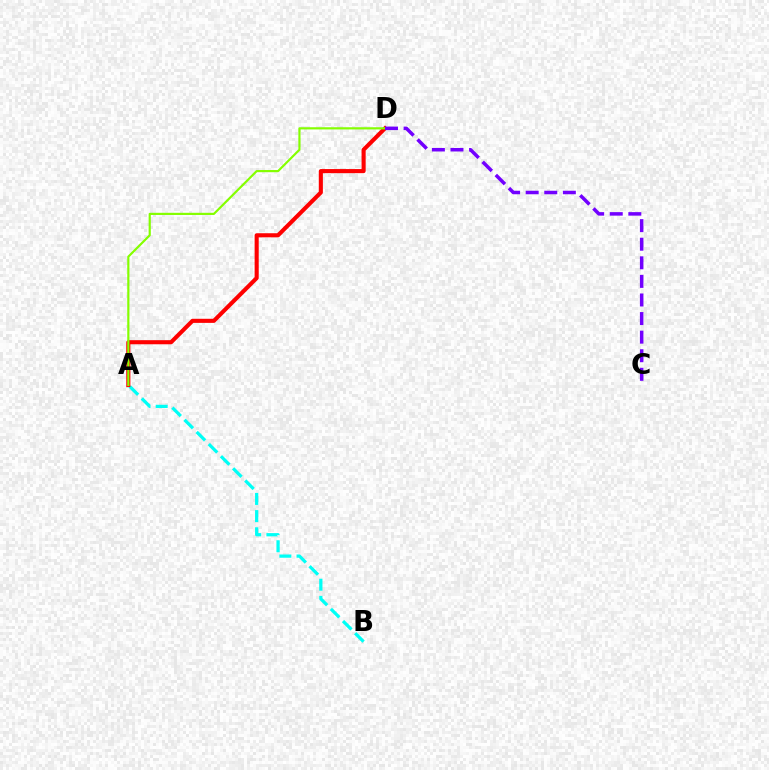{('A', 'B'): [{'color': '#00fff6', 'line_style': 'dashed', 'thickness': 2.33}], ('A', 'D'): [{'color': '#ff0000', 'line_style': 'solid', 'thickness': 2.95}, {'color': '#84ff00', 'line_style': 'solid', 'thickness': 1.57}], ('C', 'D'): [{'color': '#7200ff', 'line_style': 'dashed', 'thickness': 2.52}]}